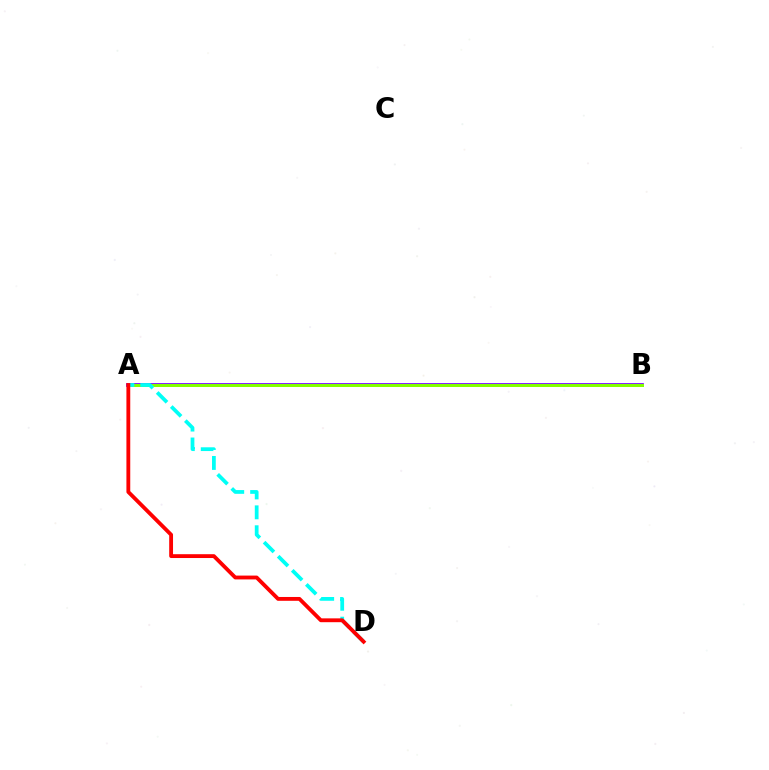{('A', 'B'): [{'color': '#7200ff', 'line_style': 'solid', 'thickness': 2.68}, {'color': '#84ff00', 'line_style': 'solid', 'thickness': 2.15}], ('A', 'D'): [{'color': '#00fff6', 'line_style': 'dashed', 'thickness': 2.71}, {'color': '#ff0000', 'line_style': 'solid', 'thickness': 2.76}]}